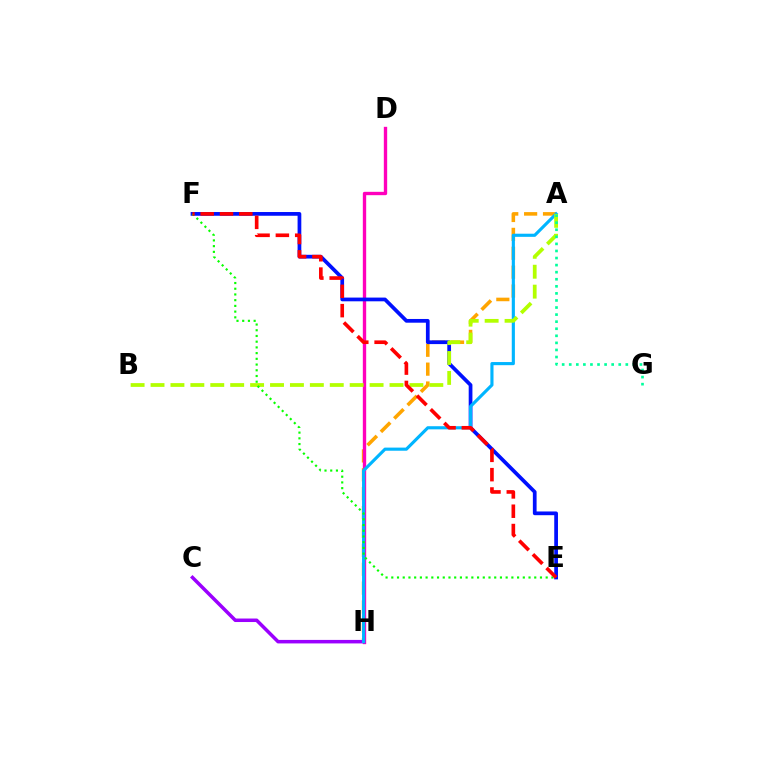{('A', 'H'): [{'color': '#ffa500', 'line_style': 'dashed', 'thickness': 2.57}, {'color': '#00b5ff', 'line_style': 'solid', 'thickness': 2.25}], ('D', 'H'): [{'color': '#ff00bd', 'line_style': 'solid', 'thickness': 2.41}], ('E', 'F'): [{'color': '#0010ff', 'line_style': 'solid', 'thickness': 2.68}, {'color': '#08ff00', 'line_style': 'dotted', 'thickness': 1.55}, {'color': '#ff0000', 'line_style': 'dashed', 'thickness': 2.62}], ('C', 'H'): [{'color': '#9b00ff', 'line_style': 'solid', 'thickness': 2.52}], ('A', 'B'): [{'color': '#b3ff00', 'line_style': 'dashed', 'thickness': 2.71}], ('A', 'G'): [{'color': '#00ff9d', 'line_style': 'dotted', 'thickness': 1.92}]}